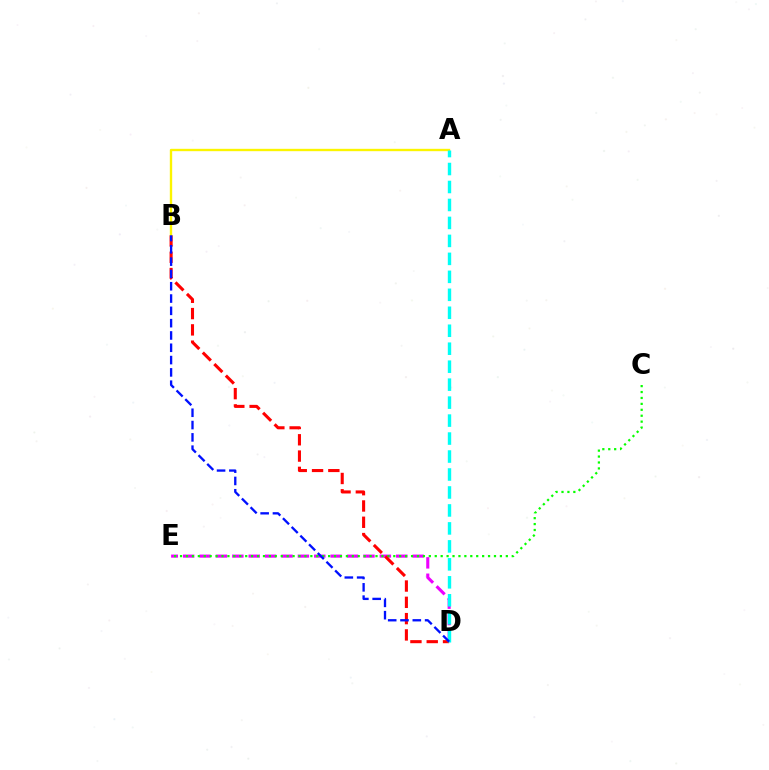{('D', 'E'): [{'color': '#ee00ff', 'line_style': 'dashed', 'thickness': 2.23}], ('C', 'E'): [{'color': '#08ff00', 'line_style': 'dotted', 'thickness': 1.61}], ('B', 'D'): [{'color': '#ff0000', 'line_style': 'dashed', 'thickness': 2.21}, {'color': '#0010ff', 'line_style': 'dashed', 'thickness': 1.67}], ('A', 'B'): [{'color': '#fcf500', 'line_style': 'solid', 'thickness': 1.71}], ('A', 'D'): [{'color': '#00fff6', 'line_style': 'dashed', 'thickness': 2.44}]}